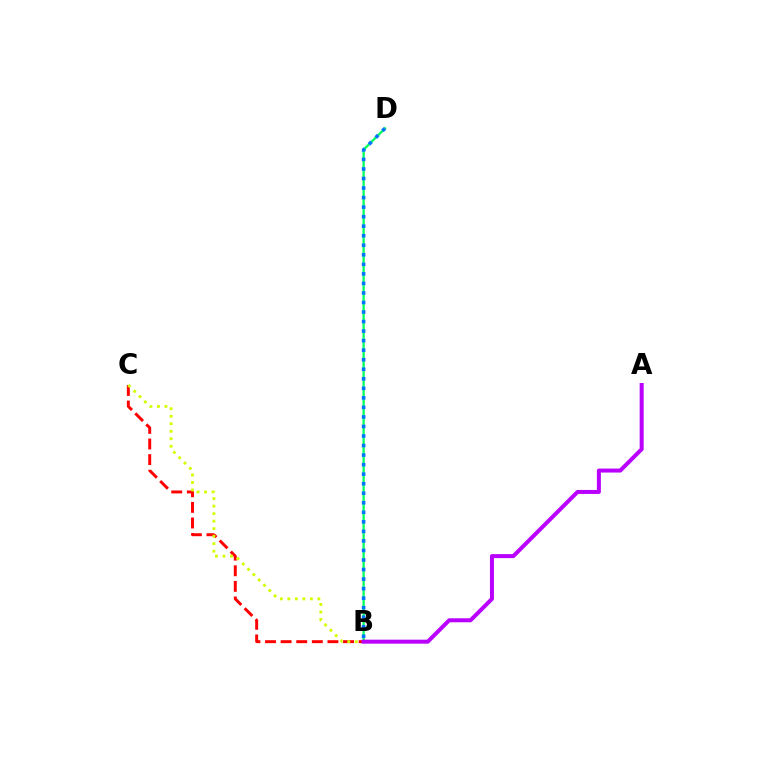{('B', 'C'): [{'color': '#ff0000', 'line_style': 'dashed', 'thickness': 2.12}, {'color': '#d1ff00', 'line_style': 'dotted', 'thickness': 2.04}], ('B', 'D'): [{'color': '#00ff5c', 'line_style': 'solid', 'thickness': 1.64}, {'color': '#0074ff', 'line_style': 'dotted', 'thickness': 2.59}], ('A', 'B'): [{'color': '#b900ff', 'line_style': 'solid', 'thickness': 2.88}]}